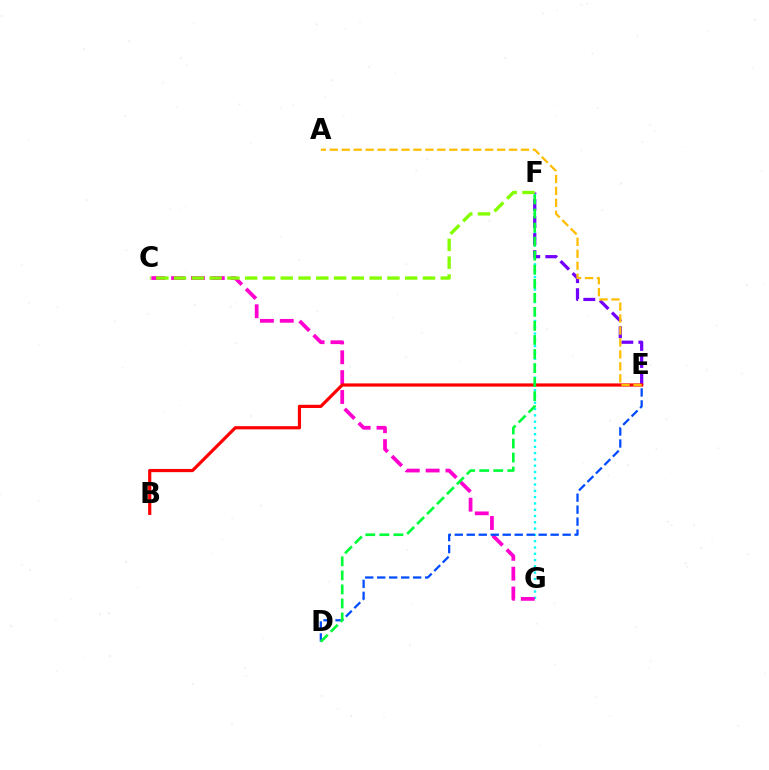{('F', 'G'): [{'color': '#00fff6', 'line_style': 'dotted', 'thickness': 1.71}], ('C', 'G'): [{'color': '#ff00cf', 'line_style': 'dashed', 'thickness': 2.7}], ('E', 'F'): [{'color': '#7200ff', 'line_style': 'dashed', 'thickness': 2.32}], ('C', 'F'): [{'color': '#84ff00', 'line_style': 'dashed', 'thickness': 2.42}], ('D', 'E'): [{'color': '#004bff', 'line_style': 'dashed', 'thickness': 1.63}], ('B', 'E'): [{'color': '#ff0000', 'line_style': 'solid', 'thickness': 2.3}], ('A', 'E'): [{'color': '#ffbd00', 'line_style': 'dashed', 'thickness': 1.62}], ('D', 'F'): [{'color': '#00ff39', 'line_style': 'dashed', 'thickness': 1.91}]}